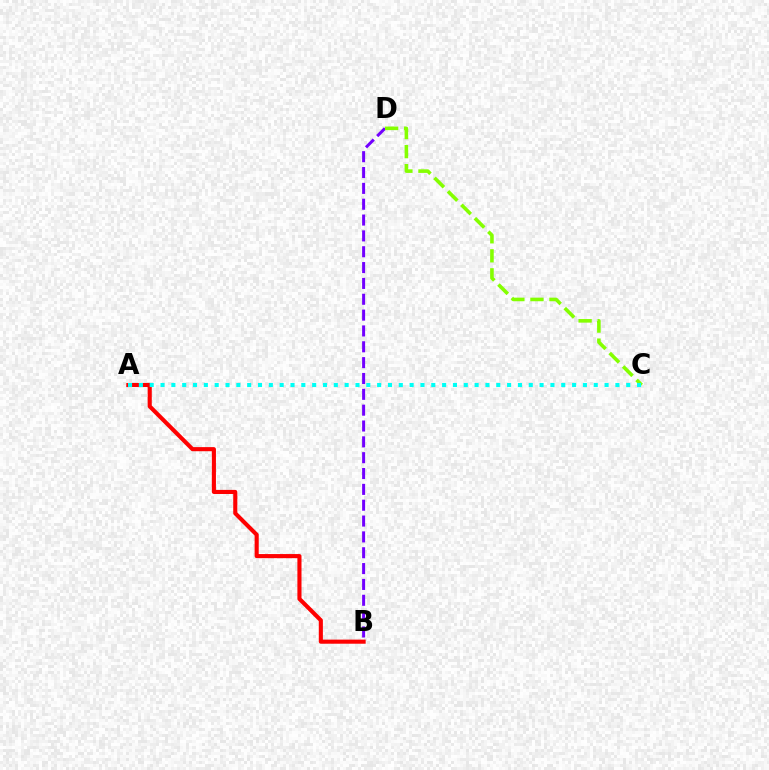{('A', 'B'): [{'color': '#ff0000', 'line_style': 'solid', 'thickness': 2.95}], ('B', 'D'): [{'color': '#7200ff', 'line_style': 'dashed', 'thickness': 2.15}], ('C', 'D'): [{'color': '#84ff00', 'line_style': 'dashed', 'thickness': 2.58}], ('A', 'C'): [{'color': '#00fff6', 'line_style': 'dotted', 'thickness': 2.94}]}